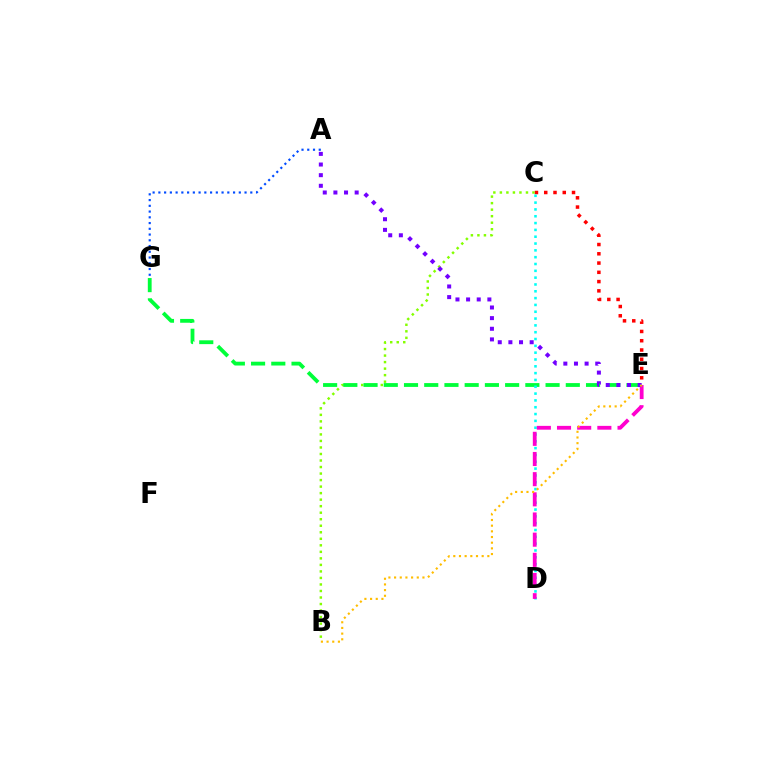{('C', 'E'): [{'color': '#ff0000', 'line_style': 'dotted', 'thickness': 2.52}], ('A', 'G'): [{'color': '#004bff', 'line_style': 'dotted', 'thickness': 1.56}], ('B', 'C'): [{'color': '#84ff00', 'line_style': 'dotted', 'thickness': 1.77}], ('E', 'G'): [{'color': '#00ff39', 'line_style': 'dashed', 'thickness': 2.75}], ('C', 'D'): [{'color': '#00fff6', 'line_style': 'dotted', 'thickness': 1.85}], ('D', 'E'): [{'color': '#ff00cf', 'line_style': 'dashed', 'thickness': 2.74}], ('A', 'E'): [{'color': '#7200ff', 'line_style': 'dotted', 'thickness': 2.89}], ('B', 'E'): [{'color': '#ffbd00', 'line_style': 'dotted', 'thickness': 1.54}]}